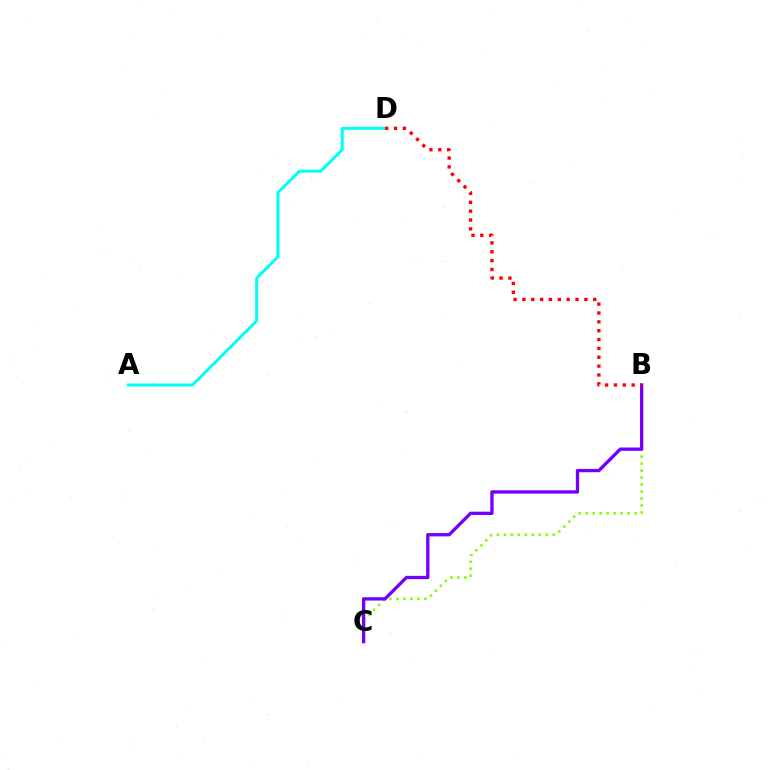{('B', 'C'): [{'color': '#84ff00', 'line_style': 'dotted', 'thickness': 1.9}, {'color': '#7200ff', 'line_style': 'solid', 'thickness': 2.39}], ('A', 'D'): [{'color': '#00fff6', 'line_style': 'solid', 'thickness': 2.15}], ('B', 'D'): [{'color': '#ff0000', 'line_style': 'dotted', 'thickness': 2.41}]}